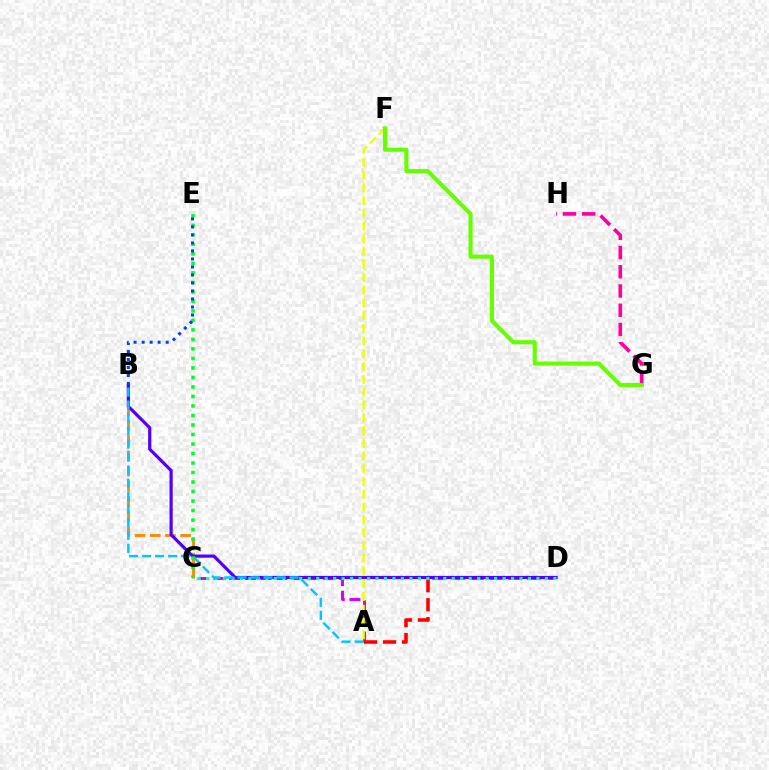{('A', 'C'): [{'color': '#d600ff', 'line_style': 'dashed', 'thickness': 2.13}], ('B', 'C'): [{'color': '#ff8800', 'line_style': 'dashed', 'thickness': 2.06}], ('A', 'D'): [{'color': '#ff0000', 'line_style': 'dashed', 'thickness': 2.57}], ('B', 'D'): [{'color': '#4f00ff', 'line_style': 'solid', 'thickness': 2.29}], ('A', 'F'): [{'color': '#eeff00', 'line_style': 'dashed', 'thickness': 1.74}], ('C', 'D'): [{'color': '#00ffaf', 'line_style': 'dotted', 'thickness': 2.3}], ('A', 'B'): [{'color': '#00c7ff', 'line_style': 'dashed', 'thickness': 1.77}], ('G', 'H'): [{'color': '#ff00a0', 'line_style': 'dashed', 'thickness': 2.61}], ('C', 'E'): [{'color': '#00ff27', 'line_style': 'dotted', 'thickness': 2.58}], ('F', 'G'): [{'color': '#66ff00', 'line_style': 'solid', 'thickness': 2.96}], ('B', 'E'): [{'color': '#003fff', 'line_style': 'dotted', 'thickness': 2.18}]}